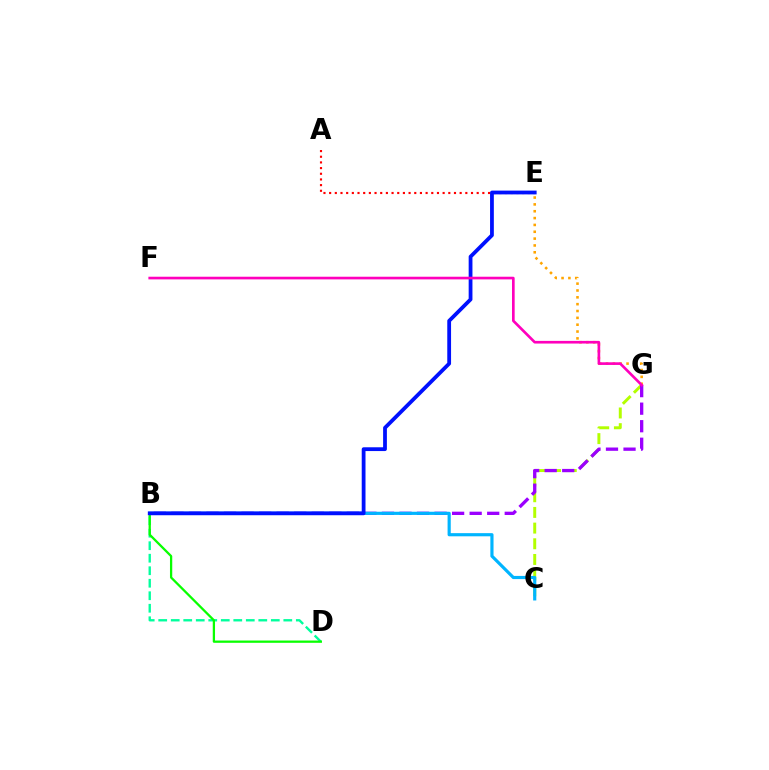{('A', 'E'): [{'color': '#ff0000', 'line_style': 'dotted', 'thickness': 1.54}], ('C', 'G'): [{'color': '#b3ff00', 'line_style': 'dashed', 'thickness': 2.13}], ('B', 'G'): [{'color': '#9b00ff', 'line_style': 'dashed', 'thickness': 2.38}], ('B', 'D'): [{'color': '#00ff9d', 'line_style': 'dashed', 'thickness': 1.7}, {'color': '#08ff00', 'line_style': 'solid', 'thickness': 1.64}], ('B', 'C'): [{'color': '#00b5ff', 'line_style': 'solid', 'thickness': 2.28}], ('B', 'E'): [{'color': '#0010ff', 'line_style': 'solid', 'thickness': 2.72}], ('E', 'G'): [{'color': '#ffa500', 'line_style': 'dotted', 'thickness': 1.86}], ('F', 'G'): [{'color': '#ff00bd', 'line_style': 'solid', 'thickness': 1.91}]}